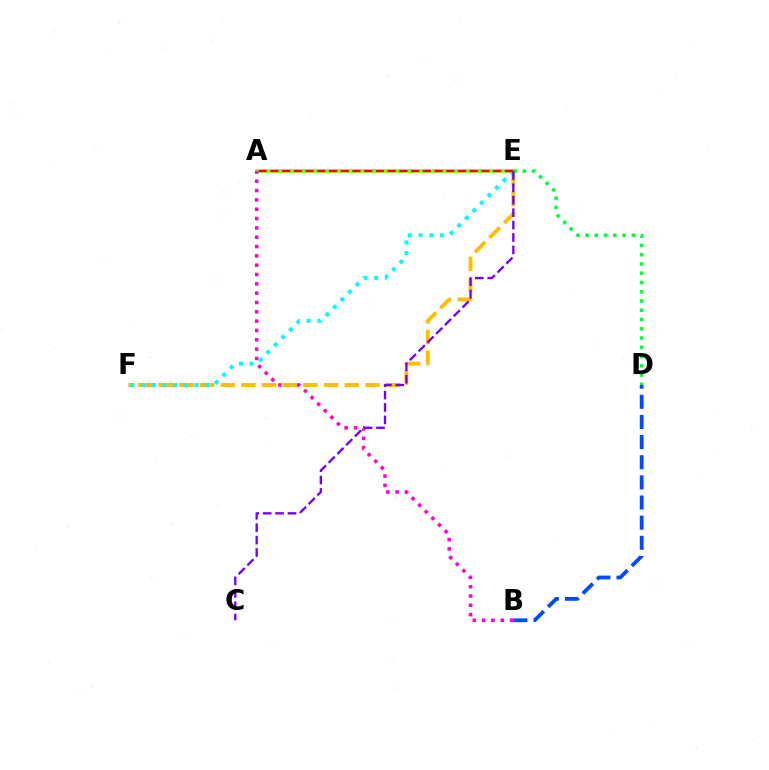{('A', 'E'): [{'color': '#84ff00', 'line_style': 'solid', 'thickness': 2.74}, {'color': '#ff0000', 'line_style': 'dashed', 'thickness': 1.59}], ('A', 'B'): [{'color': '#ff00cf', 'line_style': 'dotted', 'thickness': 2.53}], ('E', 'F'): [{'color': '#ffbd00', 'line_style': 'dashed', 'thickness': 2.81}, {'color': '#00fff6', 'line_style': 'dotted', 'thickness': 2.9}], ('D', 'E'): [{'color': '#00ff39', 'line_style': 'dotted', 'thickness': 2.52}], ('C', 'E'): [{'color': '#7200ff', 'line_style': 'dashed', 'thickness': 1.69}], ('B', 'D'): [{'color': '#004bff', 'line_style': 'dashed', 'thickness': 2.74}]}